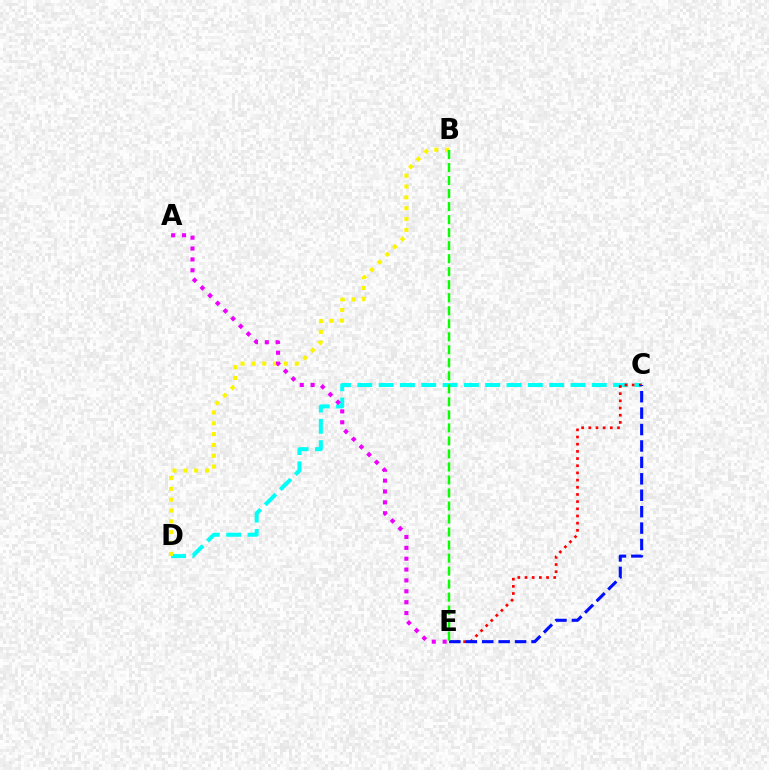{('C', 'D'): [{'color': '#00fff6', 'line_style': 'dashed', 'thickness': 2.9}], ('C', 'E'): [{'color': '#ff0000', 'line_style': 'dotted', 'thickness': 1.95}, {'color': '#0010ff', 'line_style': 'dashed', 'thickness': 2.23}], ('B', 'D'): [{'color': '#fcf500', 'line_style': 'dotted', 'thickness': 2.94}], ('A', 'E'): [{'color': '#ee00ff', 'line_style': 'dotted', 'thickness': 2.95}], ('B', 'E'): [{'color': '#08ff00', 'line_style': 'dashed', 'thickness': 1.77}]}